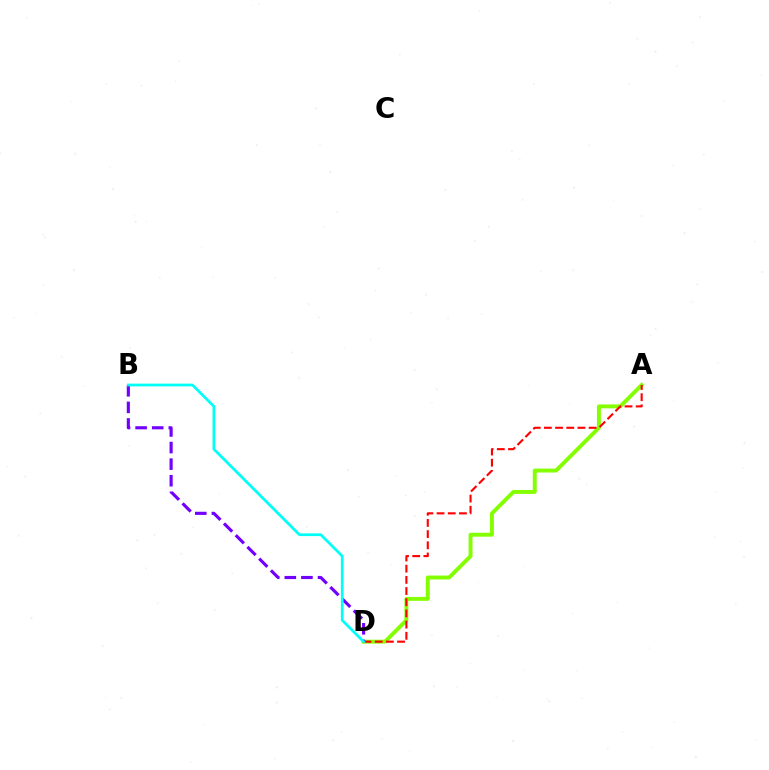{('A', 'D'): [{'color': '#84ff00', 'line_style': 'solid', 'thickness': 2.82}, {'color': '#ff0000', 'line_style': 'dashed', 'thickness': 1.52}], ('B', 'D'): [{'color': '#7200ff', 'line_style': 'dashed', 'thickness': 2.25}, {'color': '#00fff6', 'line_style': 'solid', 'thickness': 1.97}]}